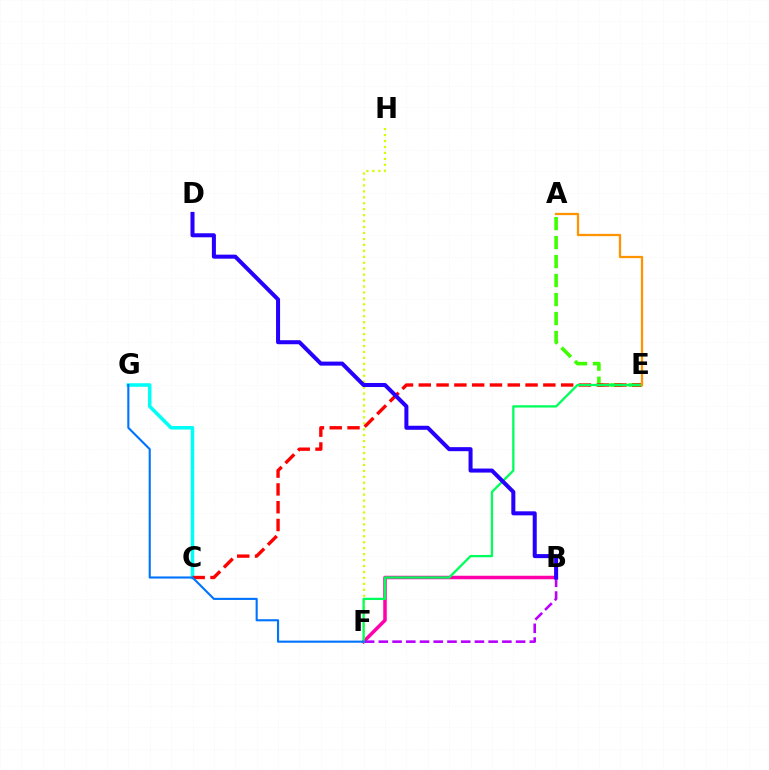{('A', 'E'): [{'color': '#3dff00', 'line_style': 'dashed', 'thickness': 2.58}, {'color': '#ff9400', 'line_style': 'solid', 'thickness': 1.63}], ('B', 'F'): [{'color': '#ff00ac', 'line_style': 'solid', 'thickness': 2.53}, {'color': '#b900ff', 'line_style': 'dashed', 'thickness': 1.86}], ('C', 'G'): [{'color': '#00fff6', 'line_style': 'solid', 'thickness': 2.56}], ('F', 'H'): [{'color': '#d1ff00', 'line_style': 'dotted', 'thickness': 1.62}], ('C', 'E'): [{'color': '#ff0000', 'line_style': 'dashed', 'thickness': 2.42}], ('E', 'F'): [{'color': '#00ff5c', 'line_style': 'solid', 'thickness': 1.65}], ('B', 'D'): [{'color': '#2500ff', 'line_style': 'solid', 'thickness': 2.9}], ('F', 'G'): [{'color': '#0074ff', 'line_style': 'solid', 'thickness': 1.53}]}